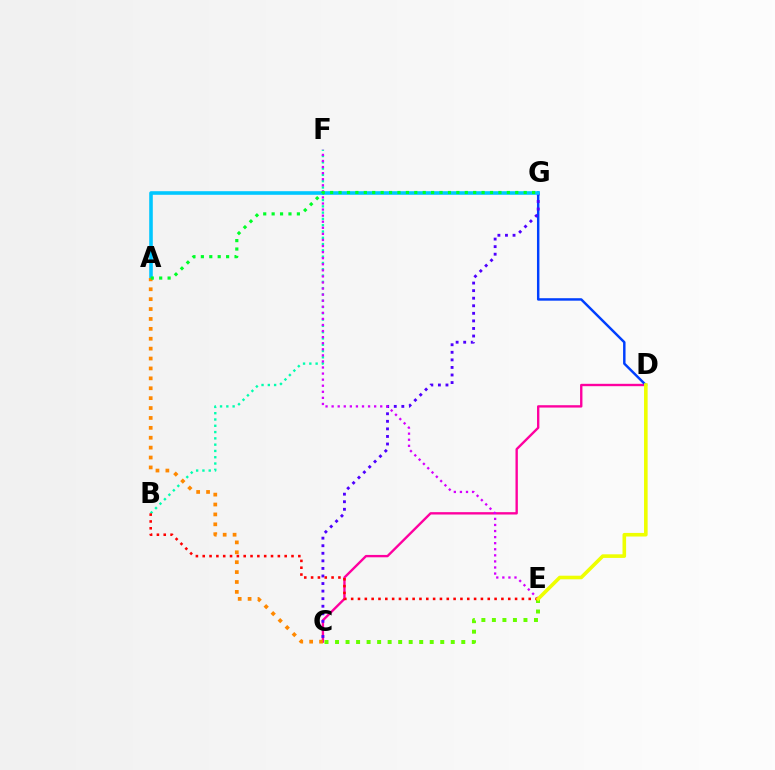{('C', 'D'): [{'color': '#ff00a0', 'line_style': 'solid', 'thickness': 1.7}], ('D', 'G'): [{'color': '#003fff', 'line_style': 'solid', 'thickness': 1.77}], ('C', 'E'): [{'color': '#66ff00', 'line_style': 'dotted', 'thickness': 2.86}], ('C', 'G'): [{'color': '#4f00ff', 'line_style': 'dotted', 'thickness': 2.06}], ('B', 'F'): [{'color': '#00ffaf', 'line_style': 'dotted', 'thickness': 1.71}], ('E', 'F'): [{'color': '#d600ff', 'line_style': 'dotted', 'thickness': 1.65}], ('A', 'G'): [{'color': '#00c7ff', 'line_style': 'solid', 'thickness': 2.58}, {'color': '#00ff27', 'line_style': 'dotted', 'thickness': 2.29}], ('A', 'C'): [{'color': '#ff8800', 'line_style': 'dotted', 'thickness': 2.69}], ('B', 'E'): [{'color': '#ff0000', 'line_style': 'dotted', 'thickness': 1.86}], ('D', 'E'): [{'color': '#eeff00', 'line_style': 'solid', 'thickness': 2.59}]}